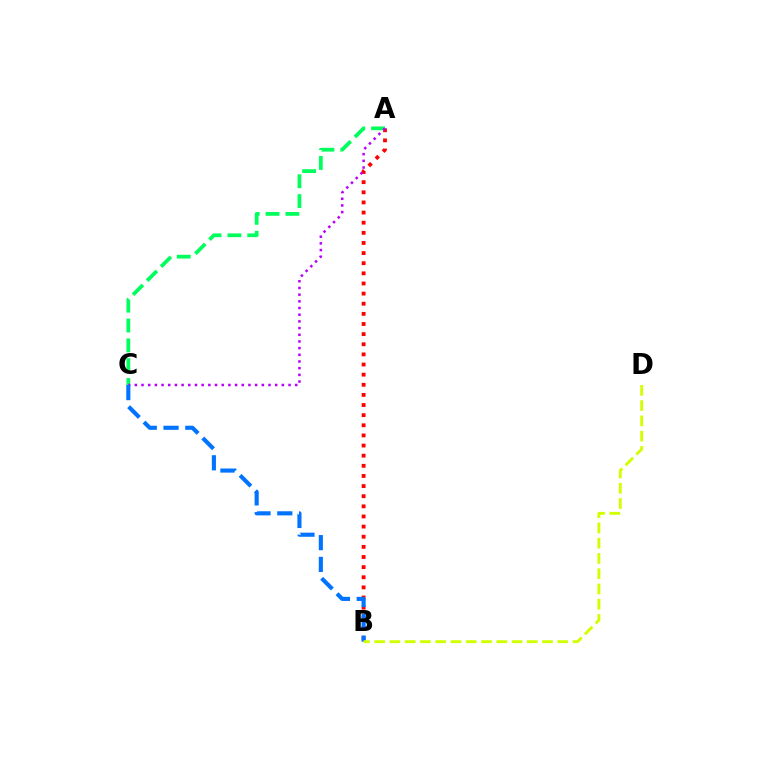{('A', 'B'): [{'color': '#ff0000', 'line_style': 'dotted', 'thickness': 2.75}], ('A', 'C'): [{'color': '#00ff5c', 'line_style': 'dashed', 'thickness': 2.7}, {'color': '#b900ff', 'line_style': 'dotted', 'thickness': 1.82}], ('B', 'C'): [{'color': '#0074ff', 'line_style': 'dashed', 'thickness': 2.96}], ('B', 'D'): [{'color': '#d1ff00', 'line_style': 'dashed', 'thickness': 2.07}]}